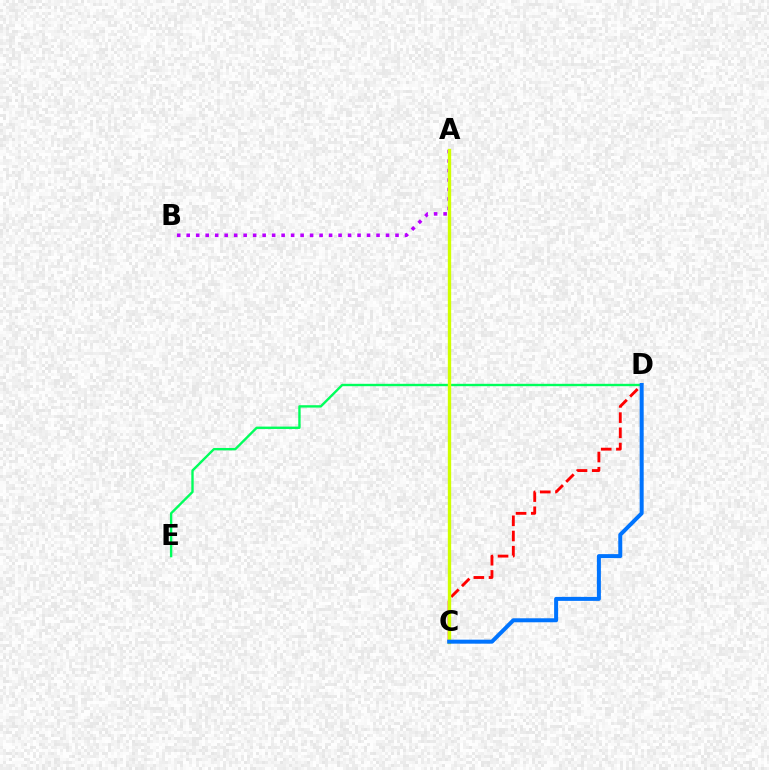{('A', 'B'): [{'color': '#b900ff', 'line_style': 'dotted', 'thickness': 2.58}], ('D', 'E'): [{'color': '#00ff5c', 'line_style': 'solid', 'thickness': 1.71}], ('C', 'D'): [{'color': '#ff0000', 'line_style': 'dashed', 'thickness': 2.06}, {'color': '#0074ff', 'line_style': 'solid', 'thickness': 2.87}], ('A', 'C'): [{'color': '#d1ff00', 'line_style': 'solid', 'thickness': 2.4}]}